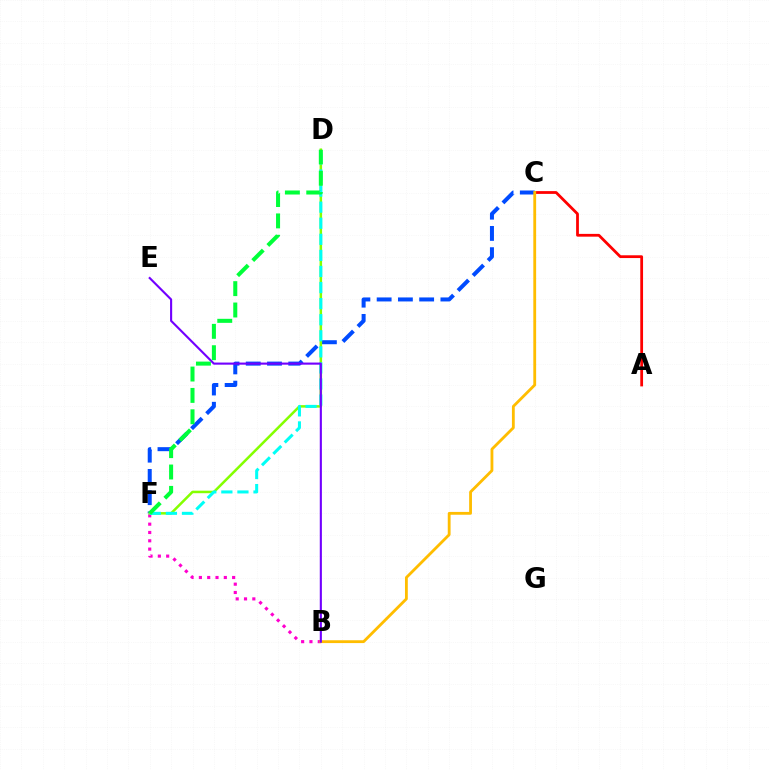{('A', 'C'): [{'color': '#ff0000', 'line_style': 'solid', 'thickness': 2.0}], ('C', 'F'): [{'color': '#004bff', 'line_style': 'dashed', 'thickness': 2.89}], ('B', 'F'): [{'color': '#ff00cf', 'line_style': 'dotted', 'thickness': 2.26}], ('D', 'F'): [{'color': '#84ff00', 'line_style': 'solid', 'thickness': 1.82}, {'color': '#00fff6', 'line_style': 'dashed', 'thickness': 2.18}, {'color': '#00ff39', 'line_style': 'dashed', 'thickness': 2.9}], ('B', 'C'): [{'color': '#ffbd00', 'line_style': 'solid', 'thickness': 2.03}], ('B', 'E'): [{'color': '#7200ff', 'line_style': 'solid', 'thickness': 1.52}]}